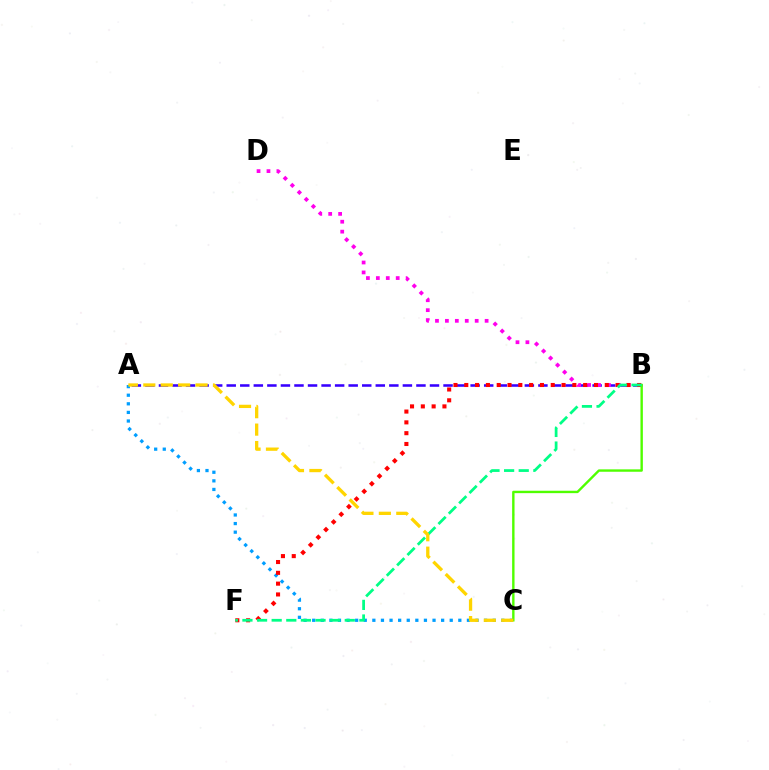{('A', 'B'): [{'color': '#3700ff', 'line_style': 'dashed', 'thickness': 1.84}], ('A', 'C'): [{'color': '#009eff', 'line_style': 'dotted', 'thickness': 2.34}, {'color': '#ffd500', 'line_style': 'dashed', 'thickness': 2.37}], ('B', 'D'): [{'color': '#ff00ed', 'line_style': 'dotted', 'thickness': 2.7}], ('B', 'F'): [{'color': '#ff0000', 'line_style': 'dotted', 'thickness': 2.94}, {'color': '#00ff86', 'line_style': 'dashed', 'thickness': 1.99}], ('B', 'C'): [{'color': '#4fff00', 'line_style': 'solid', 'thickness': 1.73}]}